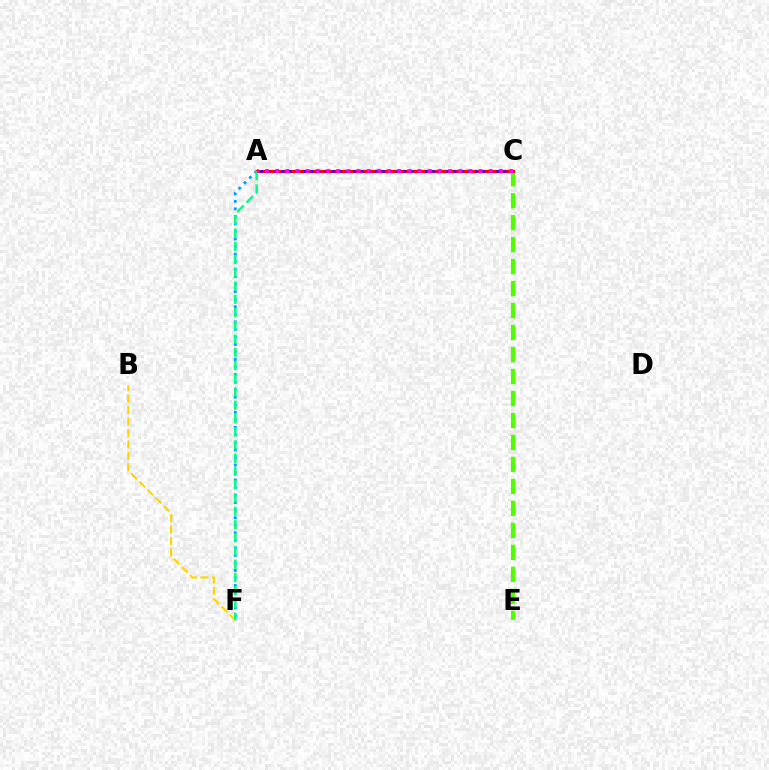{('B', 'F'): [{'color': '#ffd500', 'line_style': 'dashed', 'thickness': 1.55}], ('A', 'F'): [{'color': '#009eff', 'line_style': 'dotted', 'thickness': 2.05}, {'color': '#00ff86', 'line_style': 'dashed', 'thickness': 1.8}], ('C', 'E'): [{'color': '#4fff00', 'line_style': 'dashed', 'thickness': 2.99}], ('A', 'C'): [{'color': '#ff0000', 'line_style': 'solid', 'thickness': 2.25}, {'color': '#3700ff', 'line_style': 'dotted', 'thickness': 1.94}, {'color': '#ff00ed', 'line_style': 'dotted', 'thickness': 2.76}]}